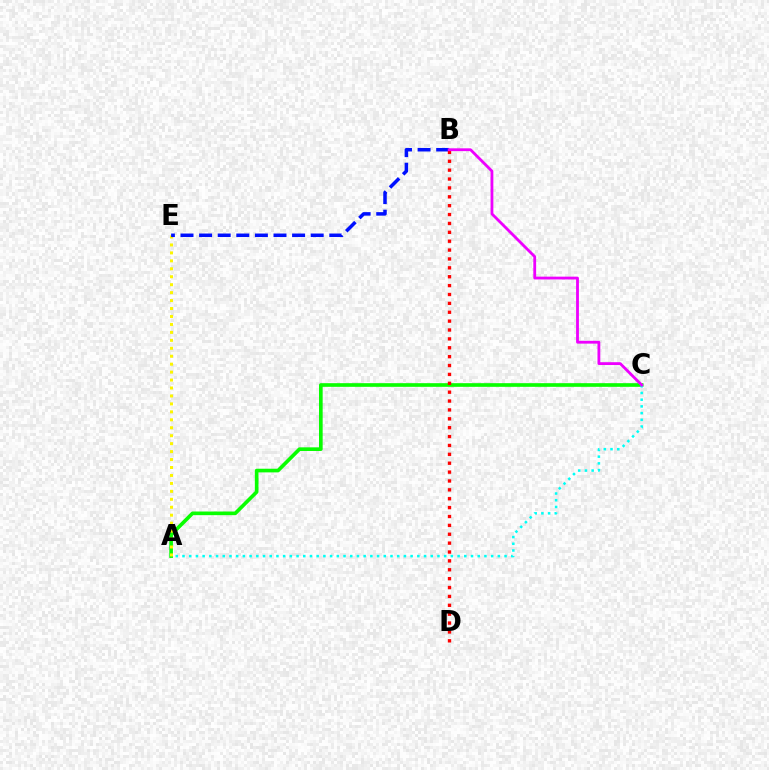{('A', 'C'): [{'color': '#08ff00', 'line_style': 'solid', 'thickness': 2.63}, {'color': '#00fff6', 'line_style': 'dotted', 'thickness': 1.82}], ('A', 'E'): [{'color': '#fcf500', 'line_style': 'dotted', 'thickness': 2.16}], ('B', 'E'): [{'color': '#0010ff', 'line_style': 'dashed', 'thickness': 2.53}], ('B', 'D'): [{'color': '#ff0000', 'line_style': 'dotted', 'thickness': 2.41}], ('B', 'C'): [{'color': '#ee00ff', 'line_style': 'solid', 'thickness': 2.03}]}